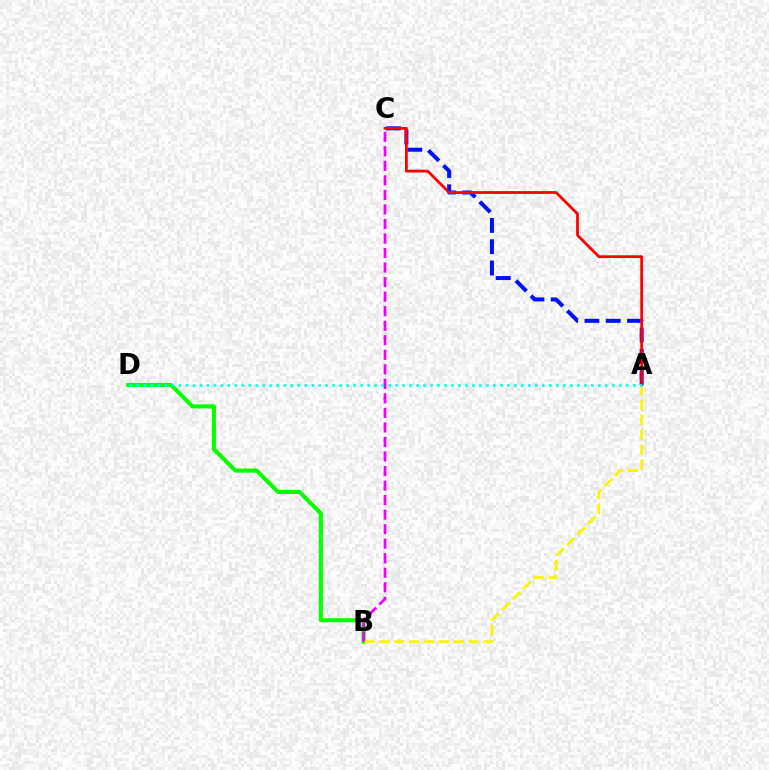{('A', 'C'): [{'color': '#0010ff', 'line_style': 'dashed', 'thickness': 2.89}, {'color': '#ff0000', 'line_style': 'solid', 'thickness': 2.0}], ('B', 'D'): [{'color': '#08ff00', 'line_style': 'solid', 'thickness': 2.97}], ('A', 'B'): [{'color': '#fcf500', 'line_style': 'dashed', 'thickness': 2.02}], ('B', 'C'): [{'color': '#ee00ff', 'line_style': 'dashed', 'thickness': 1.97}], ('A', 'D'): [{'color': '#00fff6', 'line_style': 'dotted', 'thickness': 1.9}]}